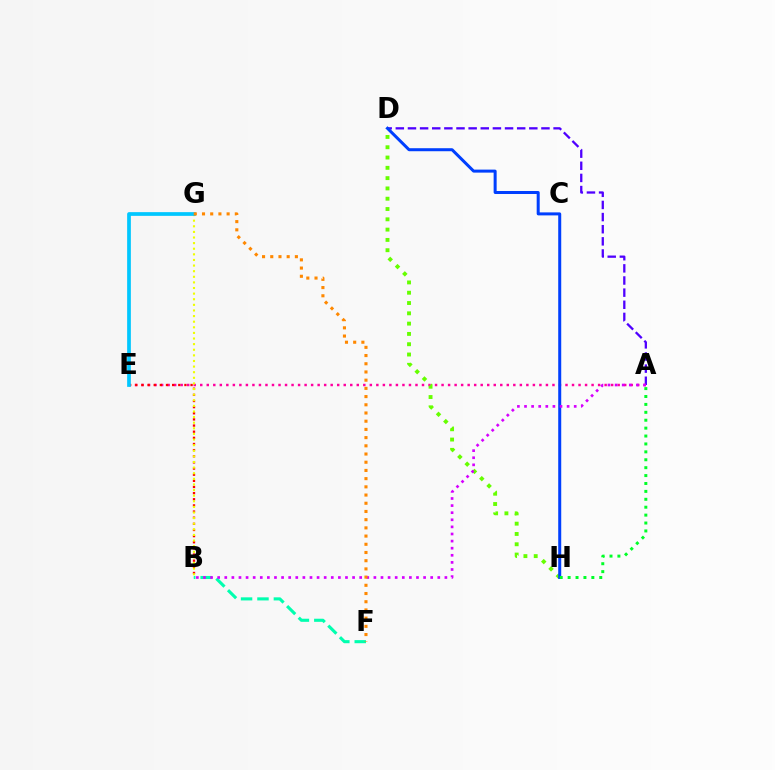{('A', 'D'): [{'color': '#4f00ff', 'line_style': 'dashed', 'thickness': 1.65}], ('A', 'E'): [{'color': '#ff00a0', 'line_style': 'dotted', 'thickness': 1.77}], ('B', 'E'): [{'color': '#ff0000', 'line_style': 'dotted', 'thickness': 1.67}], ('D', 'H'): [{'color': '#66ff00', 'line_style': 'dotted', 'thickness': 2.8}, {'color': '#003fff', 'line_style': 'solid', 'thickness': 2.17}], ('B', 'G'): [{'color': '#eeff00', 'line_style': 'dotted', 'thickness': 1.52}], ('E', 'G'): [{'color': '#00c7ff', 'line_style': 'solid', 'thickness': 2.67}], ('B', 'F'): [{'color': '#00ffaf', 'line_style': 'dashed', 'thickness': 2.23}], ('A', 'H'): [{'color': '#00ff27', 'line_style': 'dotted', 'thickness': 2.15}], ('A', 'B'): [{'color': '#d600ff', 'line_style': 'dotted', 'thickness': 1.93}], ('F', 'G'): [{'color': '#ff8800', 'line_style': 'dotted', 'thickness': 2.23}]}